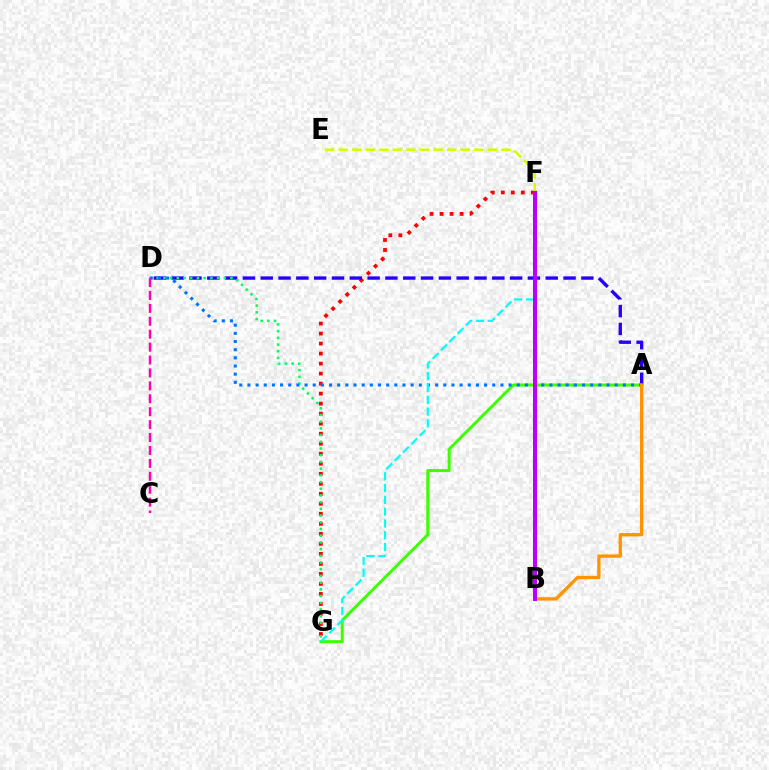{('A', 'G'): [{'color': '#3dff00', 'line_style': 'solid', 'thickness': 2.17}], ('F', 'G'): [{'color': '#ff0000', 'line_style': 'dotted', 'thickness': 2.72}, {'color': '#00fff6', 'line_style': 'dashed', 'thickness': 1.6}], ('A', 'D'): [{'color': '#2500ff', 'line_style': 'dashed', 'thickness': 2.42}, {'color': '#0074ff', 'line_style': 'dotted', 'thickness': 2.22}], ('D', 'G'): [{'color': '#00ff5c', 'line_style': 'dotted', 'thickness': 1.82}], ('C', 'D'): [{'color': '#ff00ac', 'line_style': 'dashed', 'thickness': 1.76}], ('E', 'F'): [{'color': '#d1ff00', 'line_style': 'dashed', 'thickness': 1.84}], ('A', 'B'): [{'color': '#ff9400', 'line_style': 'solid', 'thickness': 2.4}], ('B', 'F'): [{'color': '#b900ff', 'line_style': 'solid', 'thickness': 2.91}]}